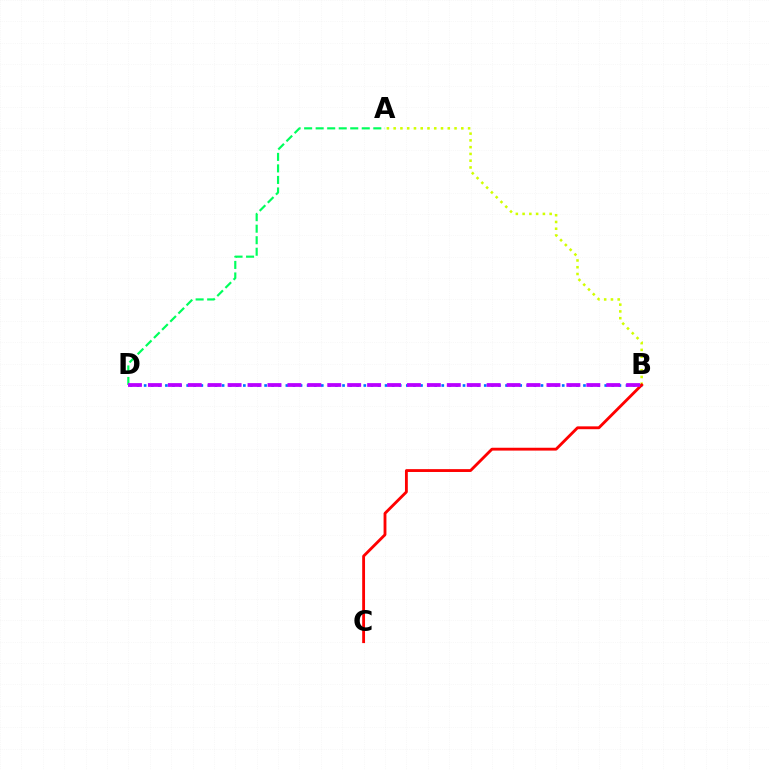{('B', 'D'): [{'color': '#0074ff', 'line_style': 'dotted', 'thickness': 1.93}, {'color': '#b900ff', 'line_style': 'dashed', 'thickness': 2.71}], ('A', 'B'): [{'color': '#d1ff00', 'line_style': 'dotted', 'thickness': 1.84}], ('A', 'D'): [{'color': '#00ff5c', 'line_style': 'dashed', 'thickness': 1.57}], ('B', 'C'): [{'color': '#ff0000', 'line_style': 'solid', 'thickness': 2.05}]}